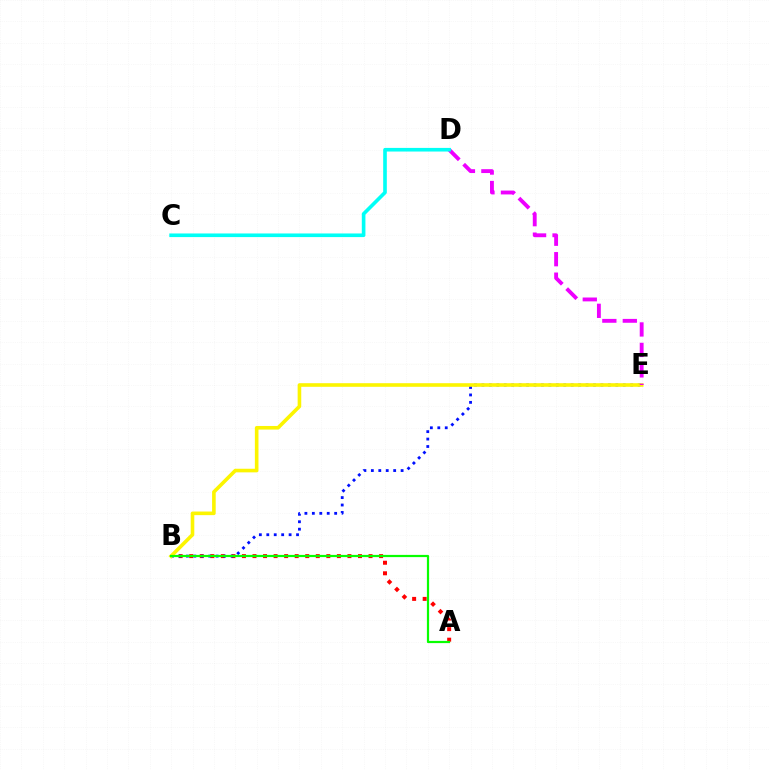{('A', 'B'): [{'color': '#ff0000', 'line_style': 'dotted', 'thickness': 2.87}, {'color': '#08ff00', 'line_style': 'solid', 'thickness': 1.59}], ('B', 'E'): [{'color': '#0010ff', 'line_style': 'dotted', 'thickness': 2.02}, {'color': '#fcf500', 'line_style': 'solid', 'thickness': 2.6}], ('D', 'E'): [{'color': '#ee00ff', 'line_style': 'dashed', 'thickness': 2.78}], ('C', 'D'): [{'color': '#00fff6', 'line_style': 'solid', 'thickness': 2.61}]}